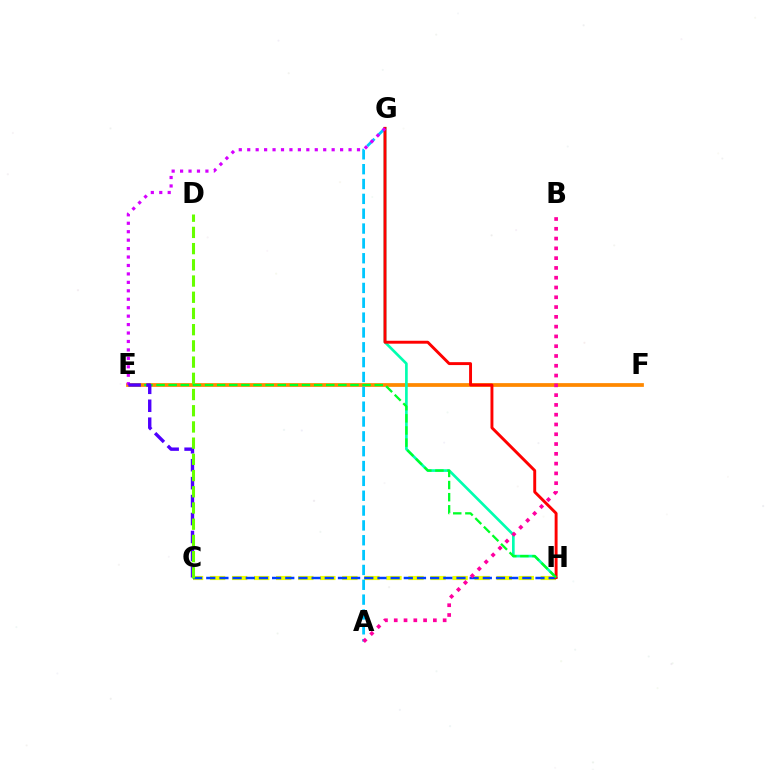{('E', 'F'): [{'color': '#ff8800', 'line_style': 'solid', 'thickness': 2.7}], ('G', 'H'): [{'color': '#00ffaf', 'line_style': 'solid', 'thickness': 1.92}, {'color': '#ff0000', 'line_style': 'solid', 'thickness': 2.1}], ('C', 'H'): [{'color': '#eeff00', 'line_style': 'dashed', 'thickness': 3.0}, {'color': '#003fff', 'line_style': 'dashed', 'thickness': 1.79}], ('A', 'G'): [{'color': '#00c7ff', 'line_style': 'dashed', 'thickness': 2.02}], ('E', 'H'): [{'color': '#00ff27', 'line_style': 'dashed', 'thickness': 1.65}], ('E', 'G'): [{'color': '#d600ff', 'line_style': 'dotted', 'thickness': 2.29}], ('A', 'B'): [{'color': '#ff00a0', 'line_style': 'dotted', 'thickness': 2.66}], ('C', 'E'): [{'color': '#4f00ff', 'line_style': 'dashed', 'thickness': 2.44}], ('C', 'D'): [{'color': '#66ff00', 'line_style': 'dashed', 'thickness': 2.2}]}